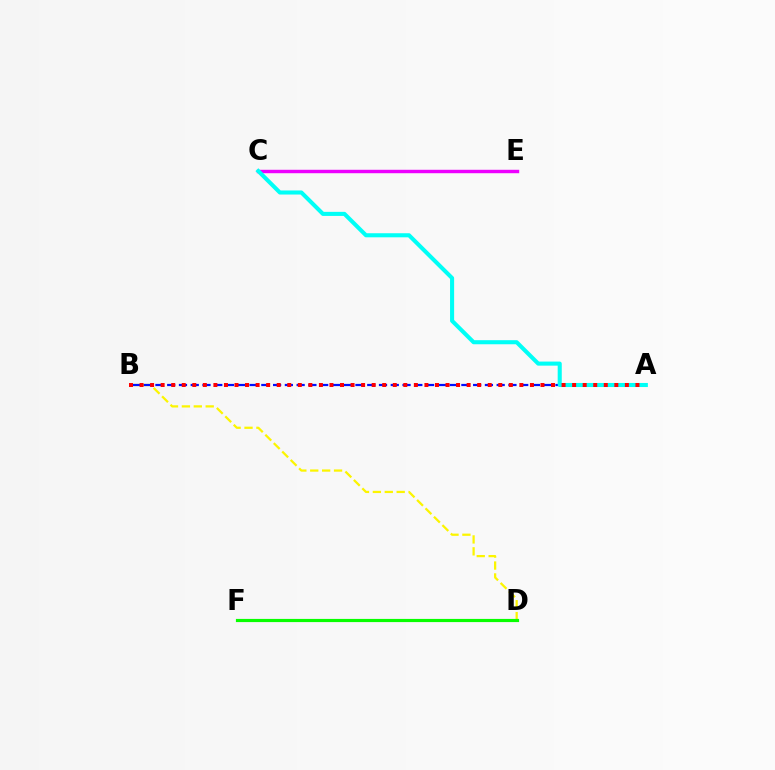{('B', 'D'): [{'color': '#fcf500', 'line_style': 'dashed', 'thickness': 1.62}], ('A', 'B'): [{'color': '#0010ff', 'line_style': 'dashed', 'thickness': 1.6}, {'color': '#ff0000', 'line_style': 'dotted', 'thickness': 2.87}], ('C', 'E'): [{'color': '#ee00ff', 'line_style': 'solid', 'thickness': 2.47}], ('A', 'C'): [{'color': '#00fff6', 'line_style': 'solid', 'thickness': 2.93}], ('D', 'F'): [{'color': '#08ff00', 'line_style': 'solid', 'thickness': 2.28}]}